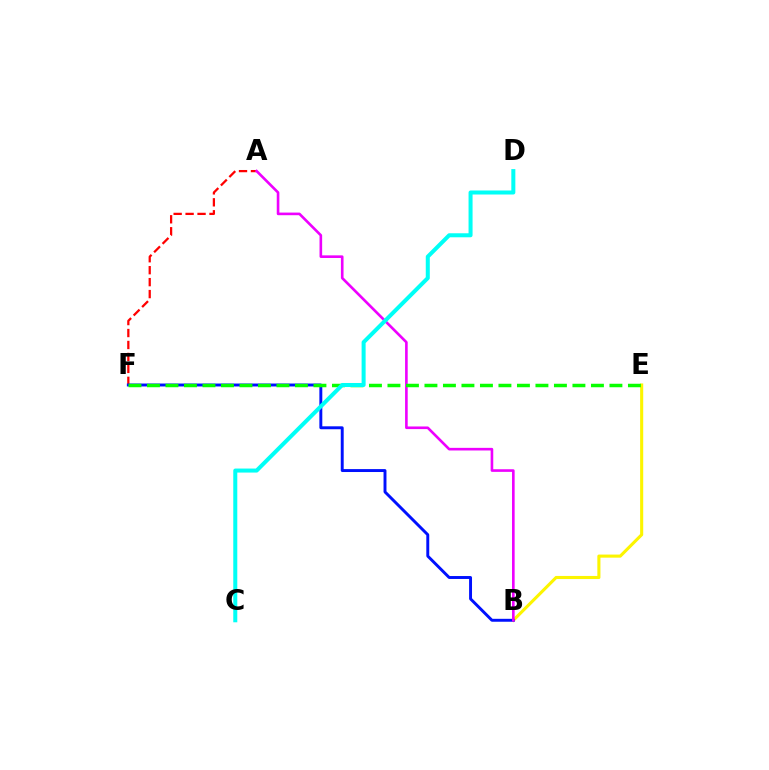{('B', 'E'): [{'color': '#fcf500', 'line_style': 'solid', 'thickness': 2.23}], ('A', 'F'): [{'color': '#ff0000', 'line_style': 'dashed', 'thickness': 1.62}], ('B', 'F'): [{'color': '#0010ff', 'line_style': 'solid', 'thickness': 2.11}], ('A', 'B'): [{'color': '#ee00ff', 'line_style': 'solid', 'thickness': 1.89}], ('E', 'F'): [{'color': '#08ff00', 'line_style': 'dashed', 'thickness': 2.51}], ('C', 'D'): [{'color': '#00fff6', 'line_style': 'solid', 'thickness': 2.89}]}